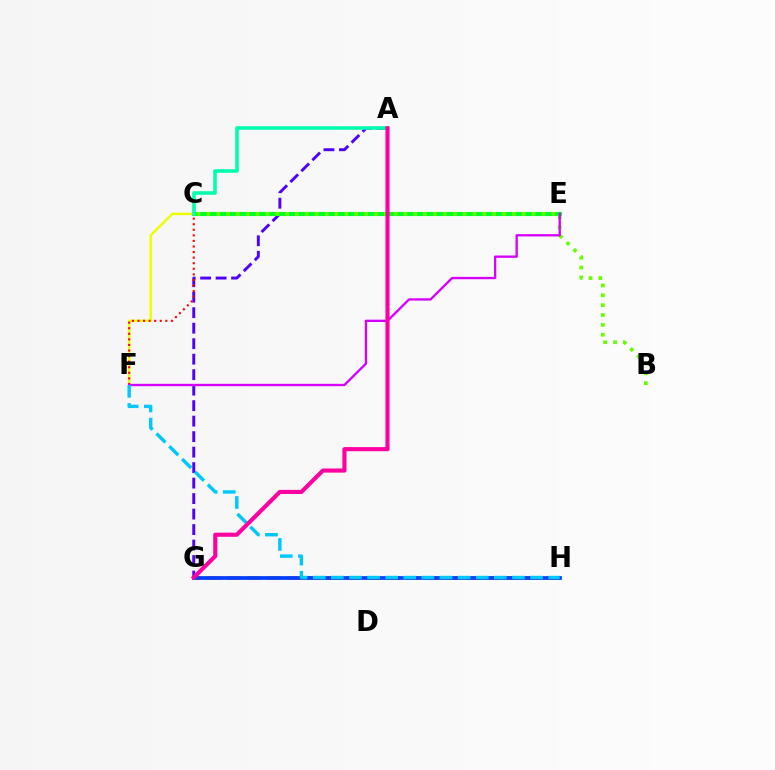{('G', 'H'): [{'color': '#ff8800', 'line_style': 'dashed', 'thickness': 2.71}, {'color': '#003fff', 'line_style': 'solid', 'thickness': 2.68}], ('A', 'G'): [{'color': '#4f00ff', 'line_style': 'dashed', 'thickness': 2.1}, {'color': '#ff00a0', 'line_style': 'solid', 'thickness': 2.96}], ('C', 'E'): [{'color': '#00ff27', 'line_style': 'solid', 'thickness': 2.96}], ('C', 'F'): [{'color': '#eeff00', 'line_style': 'solid', 'thickness': 1.77}, {'color': '#ff0000', 'line_style': 'dotted', 'thickness': 1.51}], ('B', 'C'): [{'color': '#66ff00', 'line_style': 'dotted', 'thickness': 2.68}], ('E', 'F'): [{'color': '#d600ff', 'line_style': 'solid', 'thickness': 1.68}], ('A', 'C'): [{'color': '#00ffaf', 'line_style': 'solid', 'thickness': 2.59}], ('F', 'H'): [{'color': '#00c7ff', 'line_style': 'dashed', 'thickness': 2.46}]}